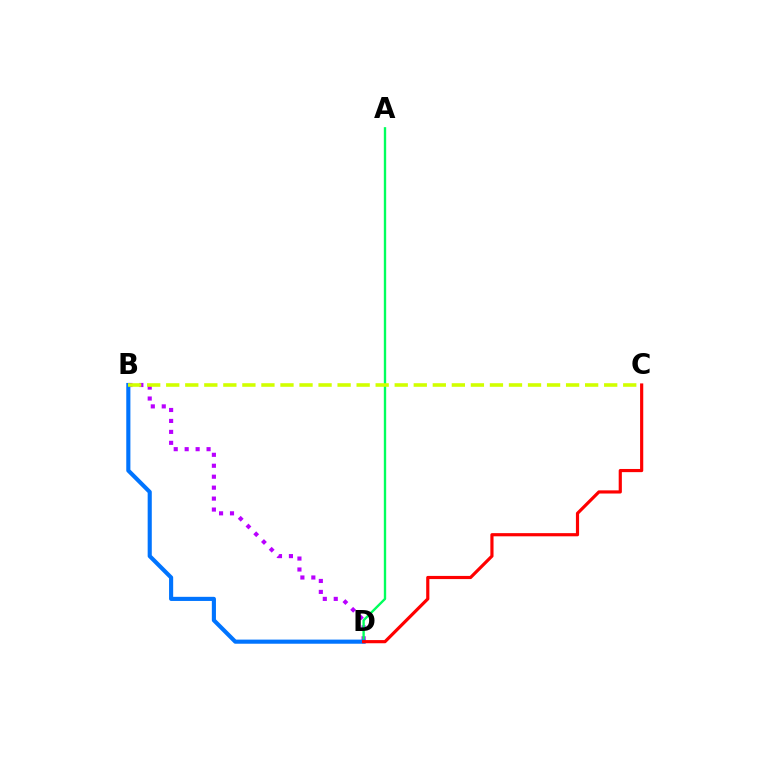{('B', 'D'): [{'color': '#b900ff', 'line_style': 'dotted', 'thickness': 2.97}, {'color': '#0074ff', 'line_style': 'solid', 'thickness': 2.97}], ('A', 'D'): [{'color': '#00ff5c', 'line_style': 'solid', 'thickness': 1.7}], ('B', 'C'): [{'color': '#d1ff00', 'line_style': 'dashed', 'thickness': 2.59}], ('C', 'D'): [{'color': '#ff0000', 'line_style': 'solid', 'thickness': 2.28}]}